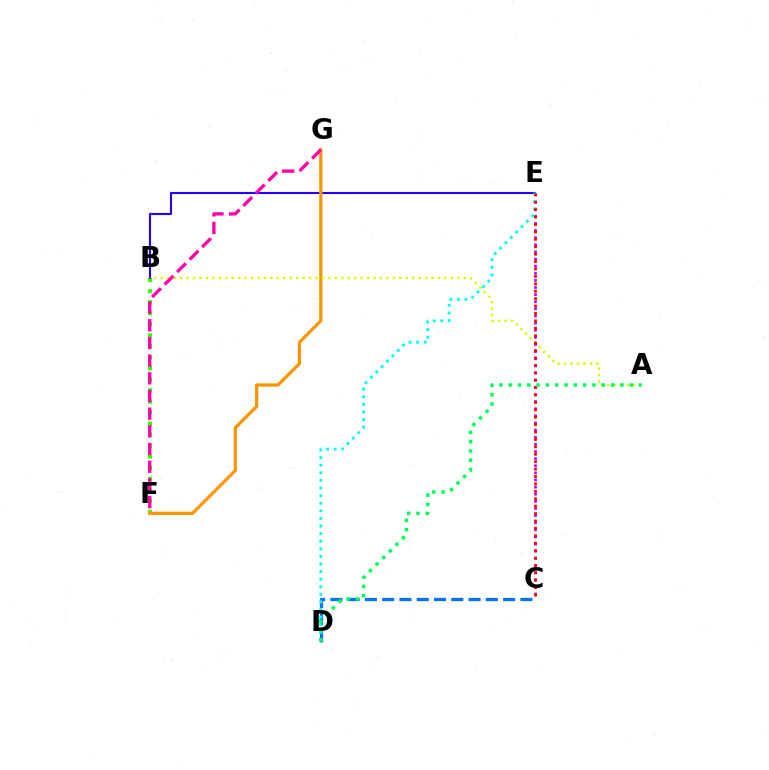{('C', 'E'): [{'color': '#b900ff', 'line_style': 'dotted', 'thickness': 1.94}, {'color': '#ff0000', 'line_style': 'dotted', 'thickness': 2.01}], ('C', 'D'): [{'color': '#0074ff', 'line_style': 'dashed', 'thickness': 2.35}], ('B', 'F'): [{'color': '#3dff00', 'line_style': 'dotted', 'thickness': 3.0}], ('B', 'E'): [{'color': '#2500ff', 'line_style': 'solid', 'thickness': 1.52}], ('D', 'E'): [{'color': '#00fff6', 'line_style': 'dotted', 'thickness': 2.06}], ('F', 'G'): [{'color': '#ff9400', 'line_style': 'solid', 'thickness': 2.33}, {'color': '#ff00ac', 'line_style': 'dashed', 'thickness': 2.4}], ('A', 'B'): [{'color': '#d1ff00', 'line_style': 'dotted', 'thickness': 1.75}], ('A', 'D'): [{'color': '#00ff5c', 'line_style': 'dotted', 'thickness': 2.53}]}